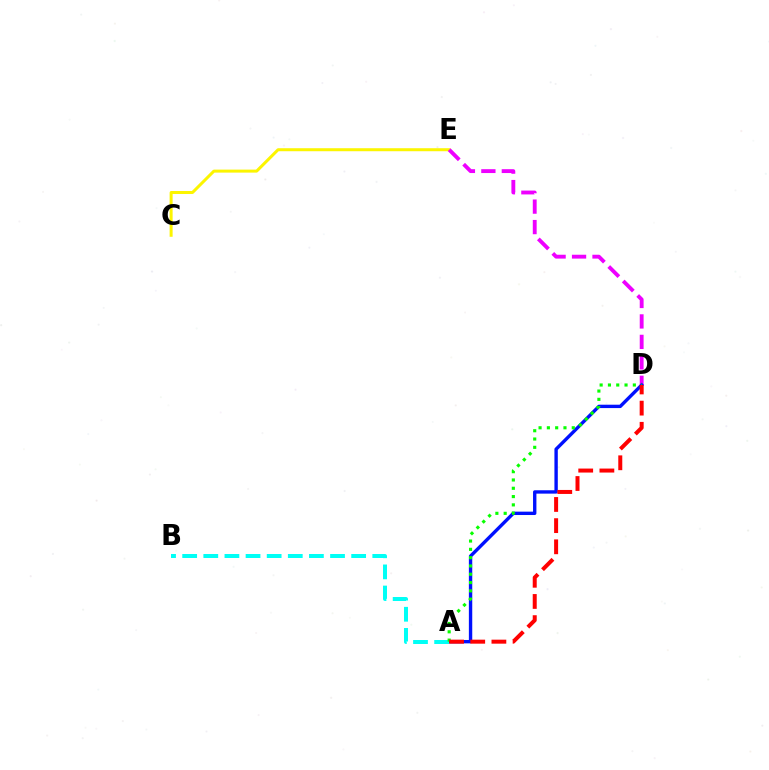{('C', 'E'): [{'color': '#fcf500', 'line_style': 'solid', 'thickness': 2.16}], ('D', 'E'): [{'color': '#ee00ff', 'line_style': 'dashed', 'thickness': 2.78}], ('A', 'D'): [{'color': '#0010ff', 'line_style': 'solid', 'thickness': 2.43}, {'color': '#08ff00', 'line_style': 'dotted', 'thickness': 2.26}, {'color': '#ff0000', 'line_style': 'dashed', 'thickness': 2.88}], ('A', 'B'): [{'color': '#00fff6', 'line_style': 'dashed', 'thickness': 2.87}]}